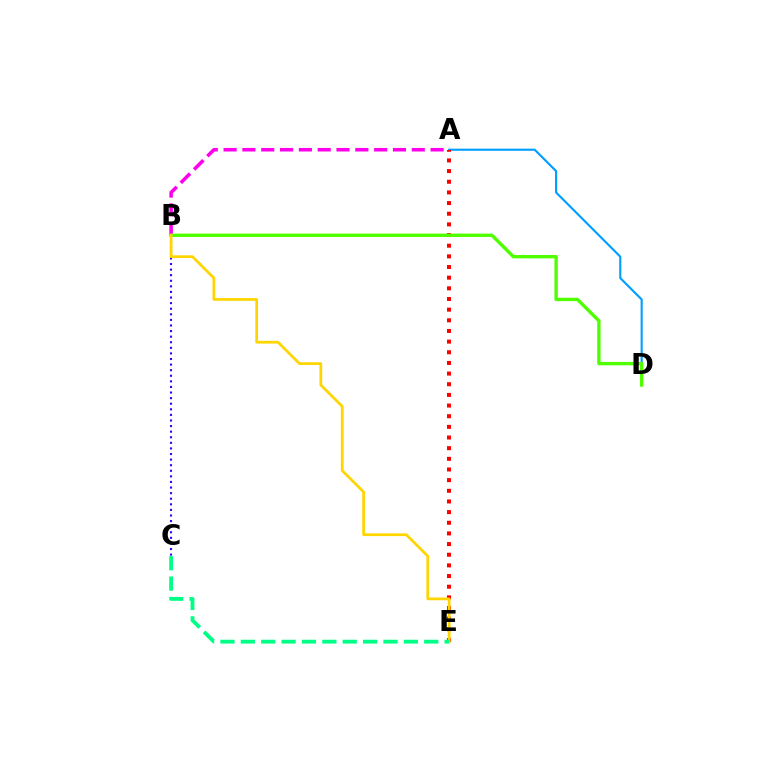{('A', 'B'): [{'color': '#ff00ed', 'line_style': 'dashed', 'thickness': 2.56}], ('B', 'C'): [{'color': '#3700ff', 'line_style': 'dotted', 'thickness': 1.52}], ('A', 'D'): [{'color': '#009eff', 'line_style': 'solid', 'thickness': 1.53}], ('A', 'E'): [{'color': '#ff0000', 'line_style': 'dotted', 'thickness': 2.9}], ('B', 'D'): [{'color': '#4fff00', 'line_style': 'solid', 'thickness': 2.43}], ('B', 'E'): [{'color': '#ffd500', 'line_style': 'solid', 'thickness': 1.97}], ('C', 'E'): [{'color': '#00ff86', 'line_style': 'dashed', 'thickness': 2.77}]}